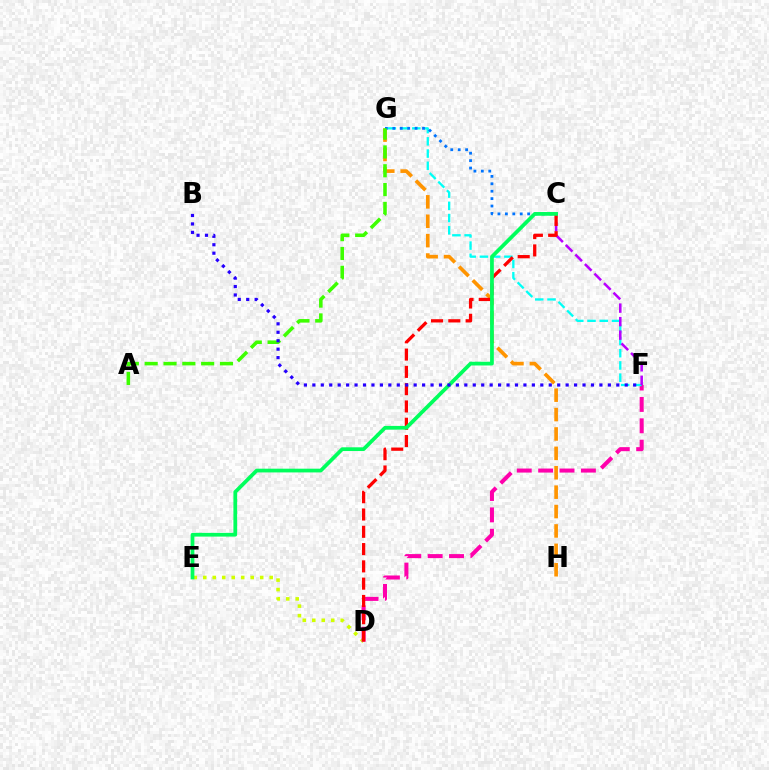{('G', 'H'): [{'color': '#ff9400', 'line_style': 'dashed', 'thickness': 2.63}], ('D', 'E'): [{'color': '#d1ff00', 'line_style': 'dotted', 'thickness': 2.58}], ('D', 'F'): [{'color': '#ff00ac', 'line_style': 'dashed', 'thickness': 2.9}], ('F', 'G'): [{'color': '#00fff6', 'line_style': 'dashed', 'thickness': 1.66}], ('C', 'F'): [{'color': '#b900ff', 'line_style': 'dashed', 'thickness': 1.83}], ('C', 'G'): [{'color': '#0074ff', 'line_style': 'dotted', 'thickness': 2.02}], ('C', 'D'): [{'color': '#ff0000', 'line_style': 'dashed', 'thickness': 2.35}], ('A', 'G'): [{'color': '#3dff00', 'line_style': 'dashed', 'thickness': 2.56}], ('C', 'E'): [{'color': '#00ff5c', 'line_style': 'solid', 'thickness': 2.69}], ('B', 'F'): [{'color': '#2500ff', 'line_style': 'dotted', 'thickness': 2.29}]}